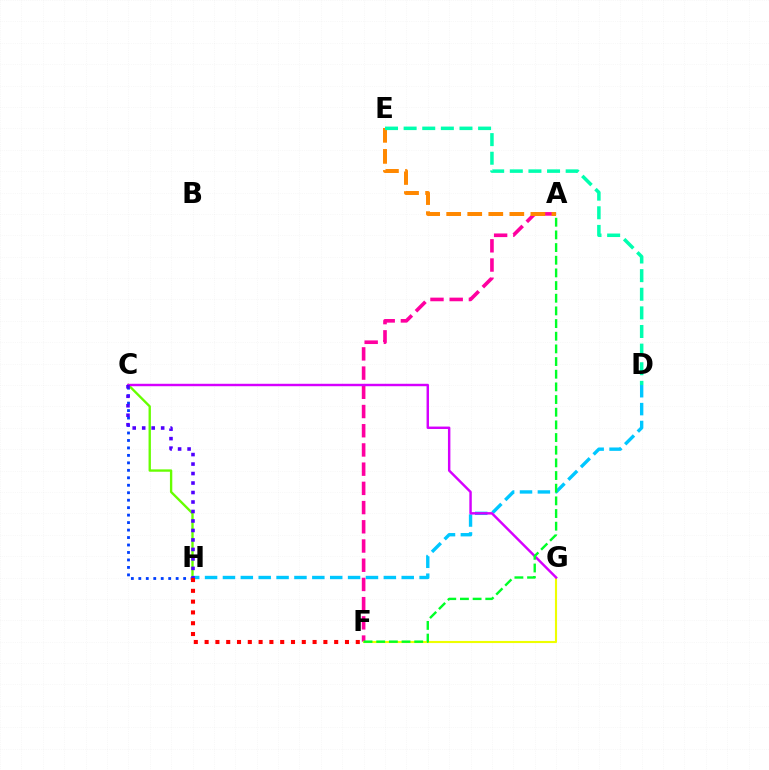{('C', 'H'): [{'color': '#003fff', 'line_style': 'dotted', 'thickness': 2.03}, {'color': '#66ff00', 'line_style': 'solid', 'thickness': 1.69}, {'color': '#4f00ff', 'line_style': 'dotted', 'thickness': 2.58}], ('D', 'H'): [{'color': '#00c7ff', 'line_style': 'dashed', 'thickness': 2.43}], ('A', 'F'): [{'color': '#ff00a0', 'line_style': 'dashed', 'thickness': 2.61}, {'color': '#00ff27', 'line_style': 'dashed', 'thickness': 1.72}], ('A', 'E'): [{'color': '#ff8800', 'line_style': 'dashed', 'thickness': 2.86}], ('F', 'G'): [{'color': '#eeff00', 'line_style': 'solid', 'thickness': 1.53}], ('C', 'G'): [{'color': '#d600ff', 'line_style': 'solid', 'thickness': 1.76}], ('F', 'H'): [{'color': '#ff0000', 'line_style': 'dotted', 'thickness': 2.93}], ('D', 'E'): [{'color': '#00ffaf', 'line_style': 'dashed', 'thickness': 2.53}]}